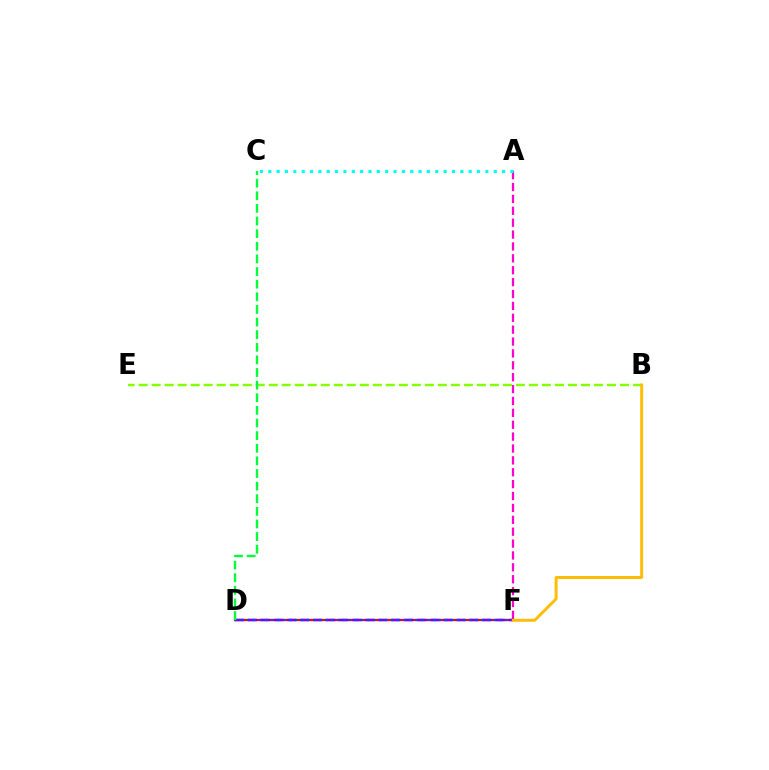{('A', 'F'): [{'color': '#ff00cf', 'line_style': 'dashed', 'thickness': 1.61}], ('A', 'C'): [{'color': '#00fff6', 'line_style': 'dotted', 'thickness': 2.27}], ('D', 'F'): [{'color': '#ff0000', 'line_style': 'solid', 'thickness': 1.6}, {'color': '#7200ff', 'line_style': 'dashed', 'thickness': 1.77}, {'color': '#004bff', 'line_style': 'dotted', 'thickness': 1.63}], ('B', 'E'): [{'color': '#84ff00', 'line_style': 'dashed', 'thickness': 1.77}], ('C', 'D'): [{'color': '#00ff39', 'line_style': 'dashed', 'thickness': 1.71}], ('B', 'F'): [{'color': '#ffbd00', 'line_style': 'solid', 'thickness': 2.12}]}